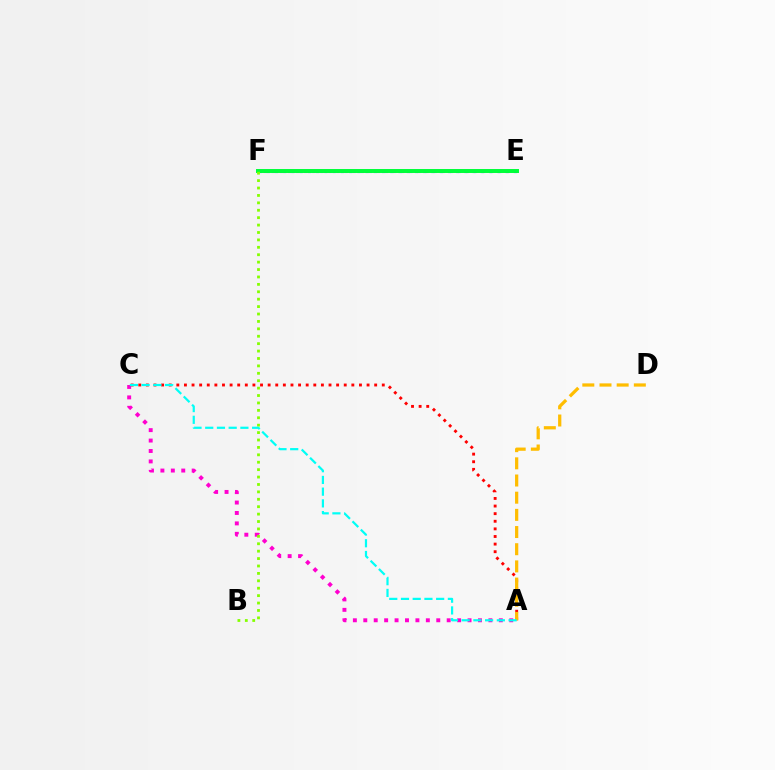{('E', 'F'): [{'color': '#7200ff', 'line_style': 'dotted', 'thickness': 2.2}, {'color': '#004bff', 'line_style': 'dotted', 'thickness': 2.24}, {'color': '#00ff39', 'line_style': 'solid', 'thickness': 2.85}], ('A', 'C'): [{'color': '#ff0000', 'line_style': 'dotted', 'thickness': 2.07}, {'color': '#ff00cf', 'line_style': 'dotted', 'thickness': 2.83}, {'color': '#00fff6', 'line_style': 'dashed', 'thickness': 1.59}], ('A', 'D'): [{'color': '#ffbd00', 'line_style': 'dashed', 'thickness': 2.33}], ('B', 'F'): [{'color': '#84ff00', 'line_style': 'dotted', 'thickness': 2.01}]}